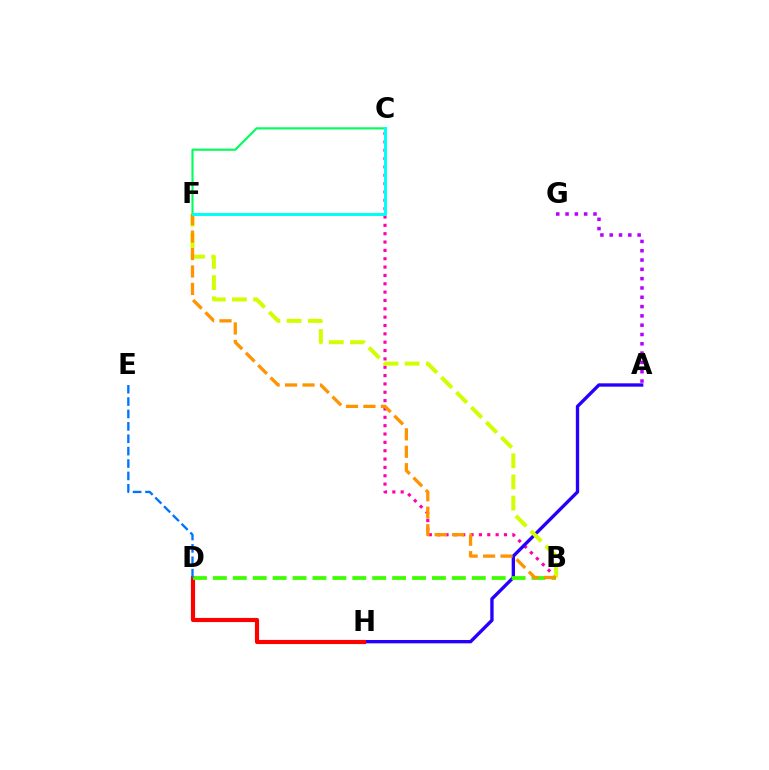{('B', 'C'): [{'color': '#ff00ac', 'line_style': 'dotted', 'thickness': 2.27}], ('A', 'H'): [{'color': '#2500ff', 'line_style': 'solid', 'thickness': 2.41}], ('D', 'H'): [{'color': '#ff0000', 'line_style': 'solid', 'thickness': 2.98}], ('B', 'F'): [{'color': '#d1ff00', 'line_style': 'dashed', 'thickness': 2.88}, {'color': '#ff9400', 'line_style': 'dashed', 'thickness': 2.37}], ('C', 'F'): [{'color': '#00ff5c', 'line_style': 'solid', 'thickness': 1.54}, {'color': '#00fff6', 'line_style': 'solid', 'thickness': 2.16}], ('B', 'D'): [{'color': '#3dff00', 'line_style': 'dashed', 'thickness': 2.71}], ('D', 'E'): [{'color': '#0074ff', 'line_style': 'dashed', 'thickness': 1.68}], ('A', 'G'): [{'color': '#b900ff', 'line_style': 'dotted', 'thickness': 2.53}]}